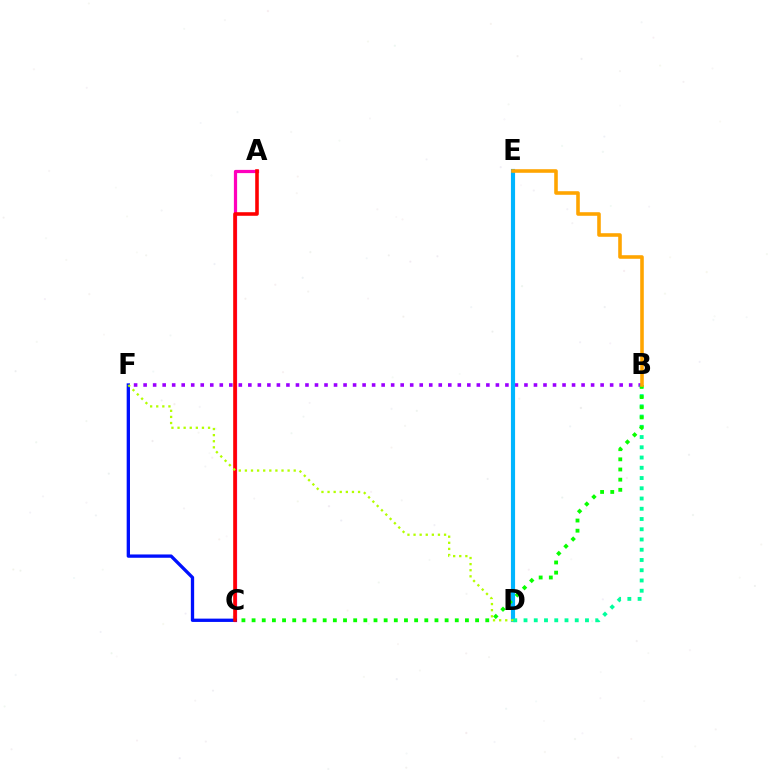{('B', 'F'): [{'color': '#9b00ff', 'line_style': 'dotted', 'thickness': 2.59}], ('D', 'E'): [{'color': '#00b5ff', 'line_style': 'solid', 'thickness': 2.98}], ('B', 'D'): [{'color': '#00ff9d', 'line_style': 'dotted', 'thickness': 2.78}], ('A', 'C'): [{'color': '#ff00bd', 'line_style': 'solid', 'thickness': 2.32}, {'color': '#ff0000', 'line_style': 'solid', 'thickness': 2.58}], ('B', 'C'): [{'color': '#08ff00', 'line_style': 'dotted', 'thickness': 2.76}], ('C', 'F'): [{'color': '#0010ff', 'line_style': 'solid', 'thickness': 2.39}], ('B', 'E'): [{'color': '#ffa500', 'line_style': 'solid', 'thickness': 2.57}], ('D', 'F'): [{'color': '#b3ff00', 'line_style': 'dotted', 'thickness': 1.66}]}